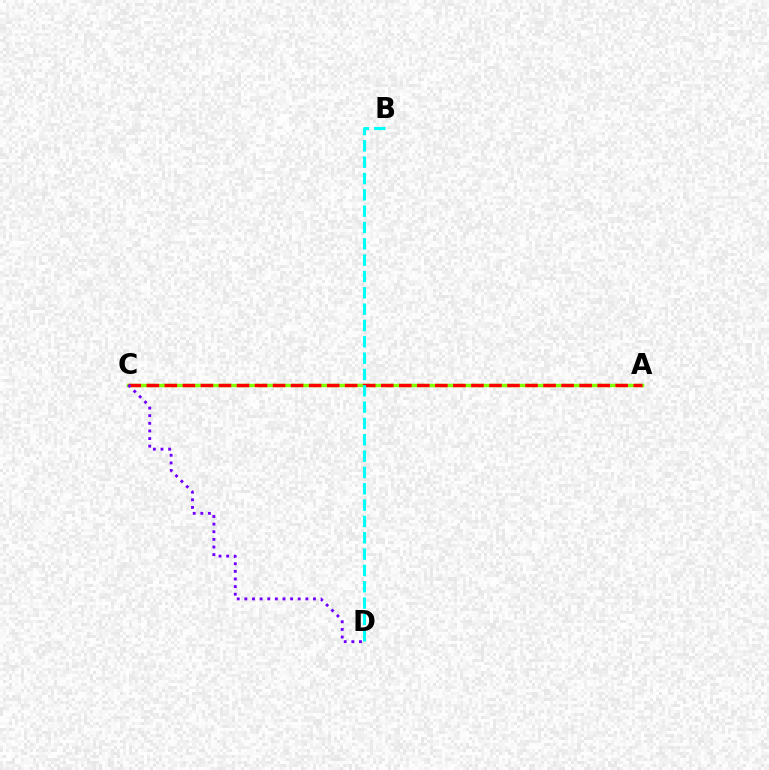{('A', 'C'): [{'color': '#84ff00', 'line_style': 'solid', 'thickness': 2.46}, {'color': '#ff0000', 'line_style': 'dashed', 'thickness': 2.45}], ('C', 'D'): [{'color': '#7200ff', 'line_style': 'dotted', 'thickness': 2.07}], ('B', 'D'): [{'color': '#00fff6', 'line_style': 'dashed', 'thickness': 2.22}]}